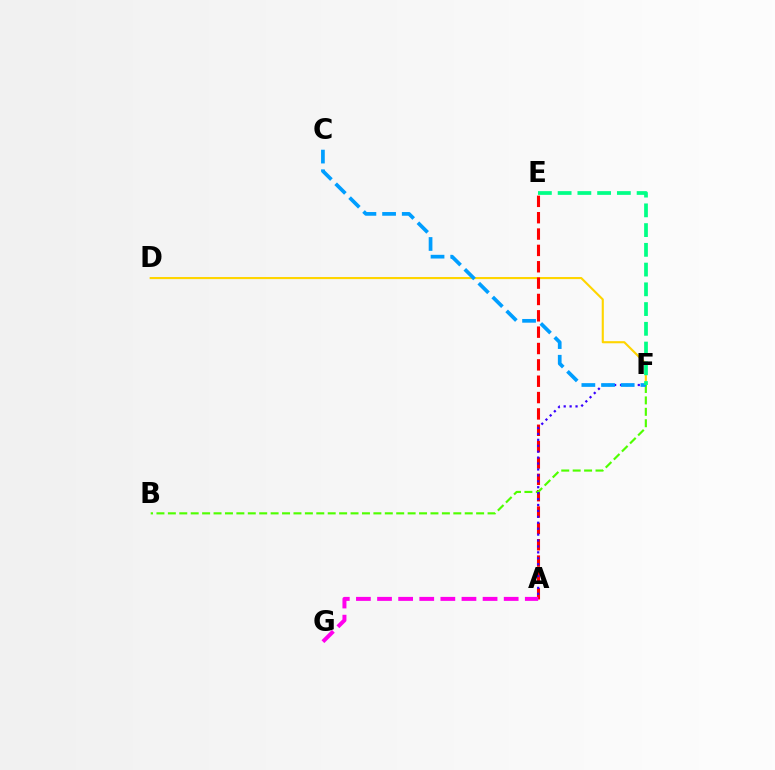{('D', 'F'): [{'color': '#ffd500', 'line_style': 'solid', 'thickness': 1.53}], ('A', 'E'): [{'color': '#ff0000', 'line_style': 'dashed', 'thickness': 2.22}], ('B', 'F'): [{'color': '#4fff00', 'line_style': 'dashed', 'thickness': 1.55}], ('A', 'F'): [{'color': '#3700ff', 'line_style': 'dotted', 'thickness': 1.61}], ('C', 'F'): [{'color': '#009eff', 'line_style': 'dashed', 'thickness': 2.67}], ('E', 'F'): [{'color': '#00ff86', 'line_style': 'dashed', 'thickness': 2.68}], ('A', 'G'): [{'color': '#ff00ed', 'line_style': 'dashed', 'thickness': 2.87}]}